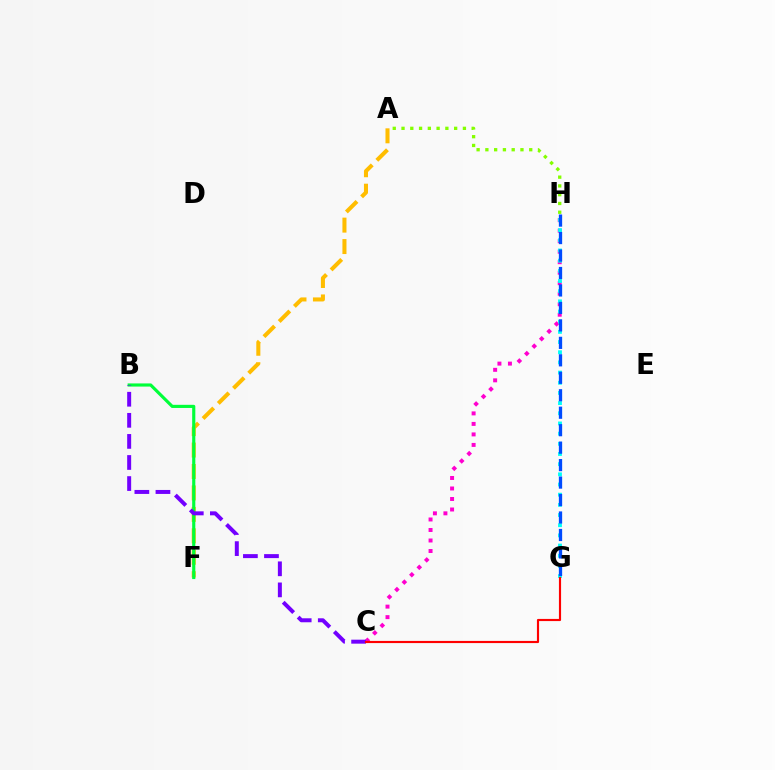{('A', 'F'): [{'color': '#ffbd00', 'line_style': 'dashed', 'thickness': 2.91}], ('A', 'H'): [{'color': '#84ff00', 'line_style': 'dotted', 'thickness': 2.38}], ('C', 'H'): [{'color': '#ff00cf', 'line_style': 'dotted', 'thickness': 2.85}], ('G', 'H'): [{'color': '#00fff6', 'line_style': 'dotted', 'thickness': 2.76}, {'color': '#004bff', 'line_style': 'dashed', 'thickness': 2.37}], ('B', 'F'): [{'color': '#00ff39', 'line_style': 'solid', 'thickness': 2.27}], ('B', 'C'): [{'color': '#7200ff', 'line_style': 'dashed', 'thickness': 2.86}], ('C', 'G'): [{'color': '#ff0000', 'line_style': 'solid', 'thickness': 1.55}]}